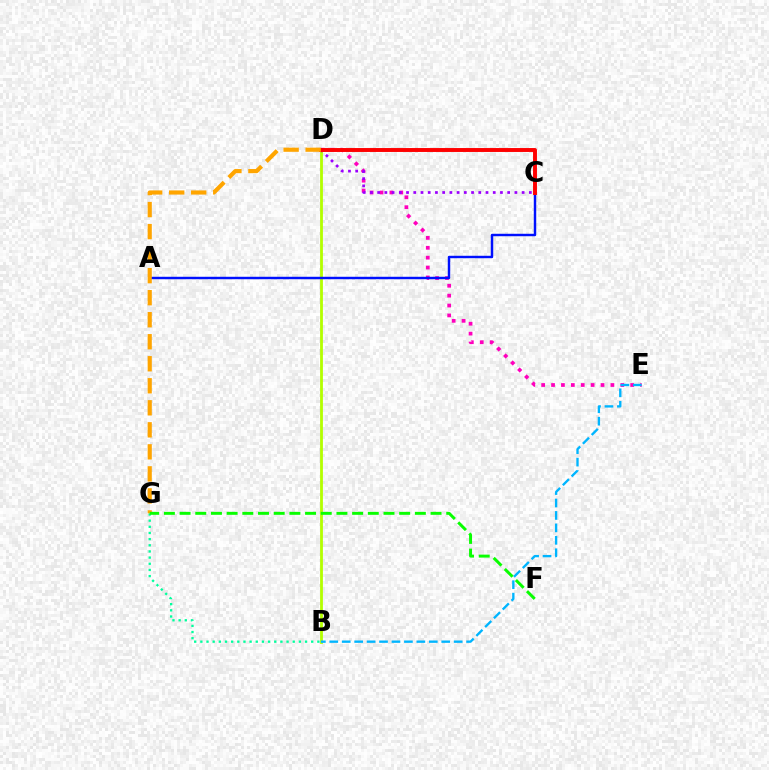{('D', 'E'): [{'color': '#ff00bd', 'line_style': 'dotted', 'thickness': 2.69}], ('B', 'D'): [{'color': '#b3ff00', 'line_style': 'solid', 'thickness': 2.02}], ('B', 'G'): [{'color': '#00ff9d', 'line_style': 'dotted', 'thickness': 1.67}], ('A', 'C'): [{'color': '#0010ff', 'line_style': 'solid', 'thickness': 1.76}], ('C', 'D'): [{'color': '#9b00ff', 'line_style': 'dotted', 'thickness': 1.96}, {'color': '#ff0000', 'line_style': 'solid', 'thickness': 2.82}], ('B', 'E'): [{'color': '#00b5ff', 'line_style': 'dashed', 'thickness': 1.69}], ('D', 'G'): [{'color': '#ffa500', 'line_style': 'dashed', 'thickness': 2.99}], ('F', 'G'): [{'color': '#08ff00', 'line_style': 'dashed', 'thickness': 2.13}]}